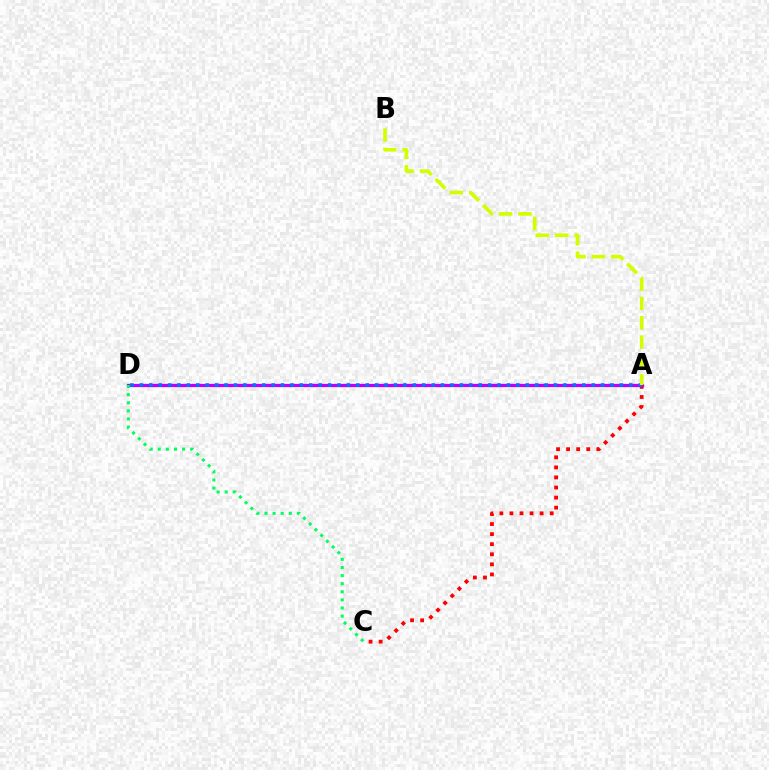{('A', 'C'): [{'color': '#ff0000', 'line_style': 'dotted', 'thickness': 2.74}], ('A', 'D'): [{'color': '#b900ff', 'line_style': 'solid', 'thickness': 2.35}, {'color': '#0074ff', 'line_style': 'dotted', 'thickness': 2.56}], ('C', 'D'): [{'color': '#00ff5c', 'line_style': 'dotted', 'thickness': 2.2}], ('A', 'B'): [{'color': '#d1ff00', 'line_style': 'dashed', 'thickness': 2.63}]}